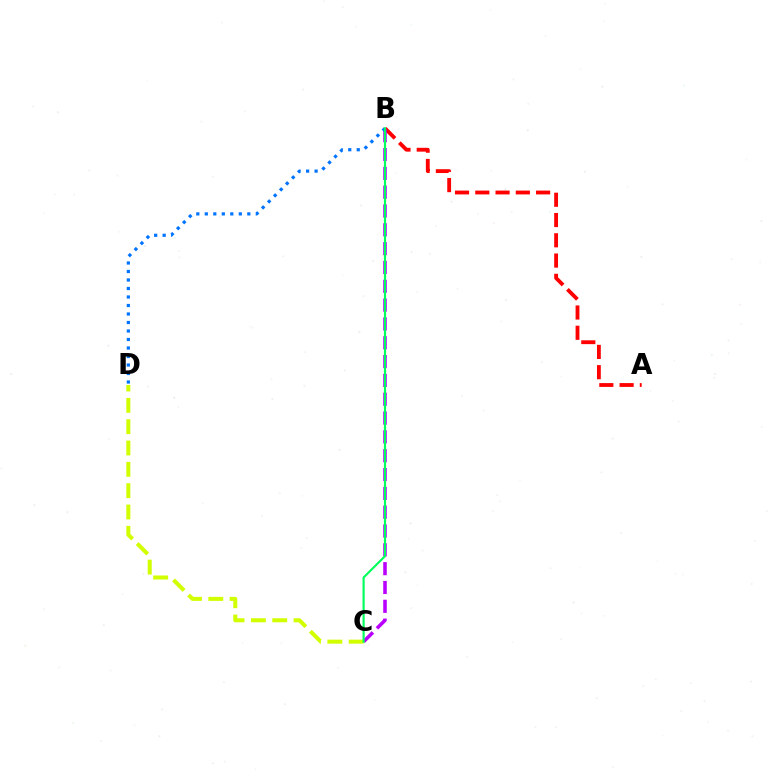{('A', 'B'): [{'color': '#ff0000', 'line_style': 'dashed', 'thickness': 2.75}], ('B', 'C'): [{'color': '#b900ff', 'line_style': 'dashed', 'thickness': 2.56}, {'color': '#00ff5c', 'line_style': 'solid', 'thickness': 1.55}], ('C', 'D'): [{'color': '#d1ff00', 'line_style': 'dashed', 'thickness': 2.9}], ('B', 'D'): [{'color': '#0074ff', 'line_style': 'dotted', 'thickness': 2.31}]}